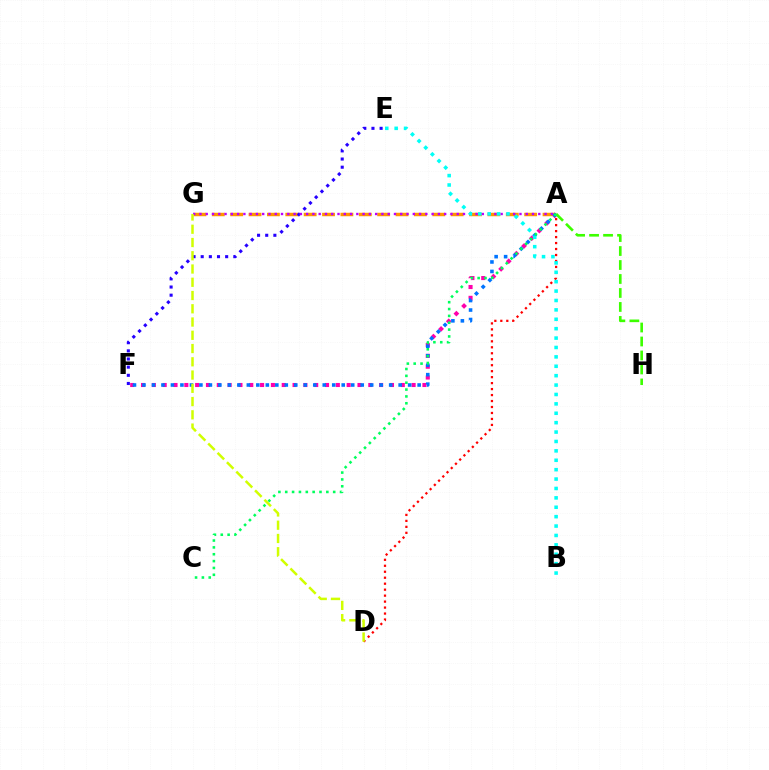{('A', 'D'): [{'color': '#ff0000', 'line_style': 'dotted', 'thickness': 1.62}], ('A', 'F'): [{'color': '#ff00ac', 'line_style': 'dotted', 'thickness': 2.94}, {'color': '#0074ff', 'line_style': 'dotted', 'thickness': 2.58}], ('A', 'G'): [{'color': '#ff9400', 'line_style': 'dashed', 'thickness': 2.5}, {'color': '#b900ff', 'line_style': 'dotted', 'thickness': 1.7}], ('E', 'F'): [{'color': '#2500ff', 'line_style': 'dotted', 'thickness': 2.22}], ('A', 'H'): [{'color': '#3dff00', 'line_style': 'dashed', 'thickness': 1.9}], ('B', 'E'): [{'color': '#00fff6', 'line_style': 'dotted', 'thickness': 2.55}], ('A', 'C'): [{'color': '#00ff5c', 'line_style': 'dotted', 'thickness': 1.86}], ('D', 'G'): [{'color': '#d1ff00', 'line_style': 'dashed', 'thickness': 1.8}]}